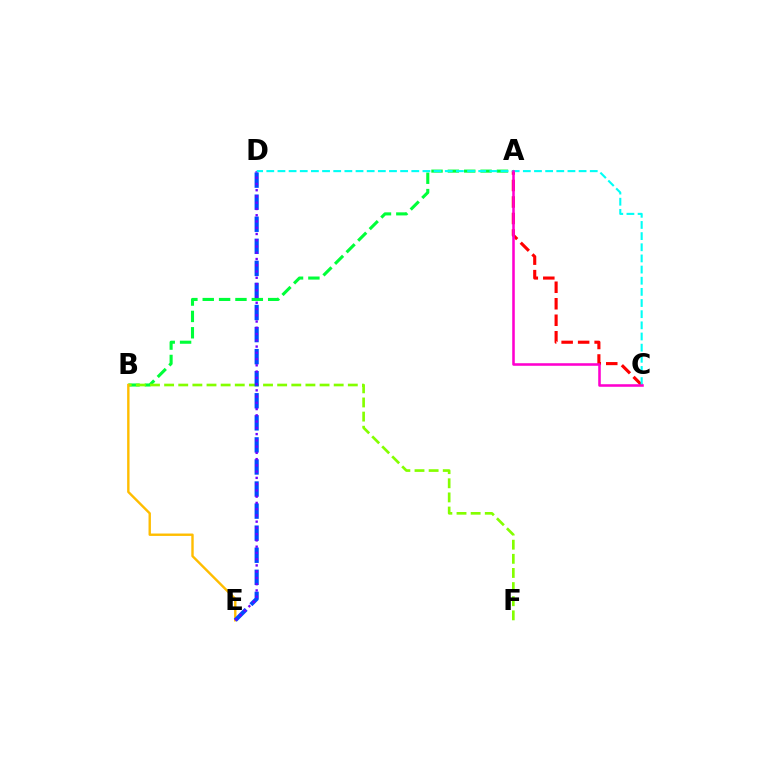{('A', 'B'): [{'color': '#00ff39', 'line_style': 'dashed', 'thickness': 2.22}], ('B', 'F'): [{'color': '#84ff00', 'line_style': 'dashed', 'thickness': 1.92}], ('B', 'E'): [{'color': '#ffbd00', 'line_style': 'solid', 'thickness': 1.73}], ('D', 'E'): [{'color': '#004bff', 'line_style': 'dashed', 'thickness': 3.0}, {'color': '#7200ff', 'line_style': 'dotted', 'thickness': 1.7}], ('A', 'C'): [{'color': '#ff0000', 'line_style': 'dashed', 'thickness': 2.24}, {'color': '#ff00cf', 'line_style': 'solid', 'thickness': 1.85}], ('C', 'D'): [{'color': '#00fff6', 'line_style': 'dashed', 'thickness': 1.52}]}